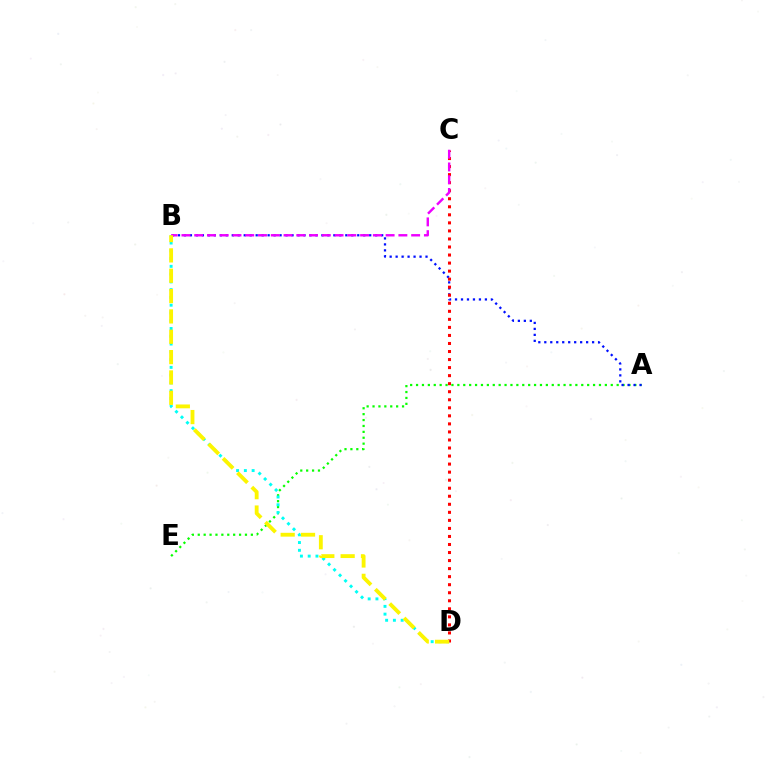{('A', 'E'): [{'color': '#08ff00', 'line_style': 'dotted', 'thickness': 1.6}], ('A', 'B'): [{'color': '#0010ff', 'line_style': 'dotted', 'thickness': 1.62}], ('C', 'D'): [{'color': '#ff0000', 'line_style': 'dotted', 'thickness': 2.18}], ('B', 'D'): [{'color': '#00fff6', 'line_style': 'dotted', 'thickness': 2.11}, {'color': '#fcf500', 'line_style': 'dashed', 'thickness': 2.76}], ('B', 'C'): [{'color': '#ee00ff', 'line_style': 'dashed', 'thickness': 1.73}]}